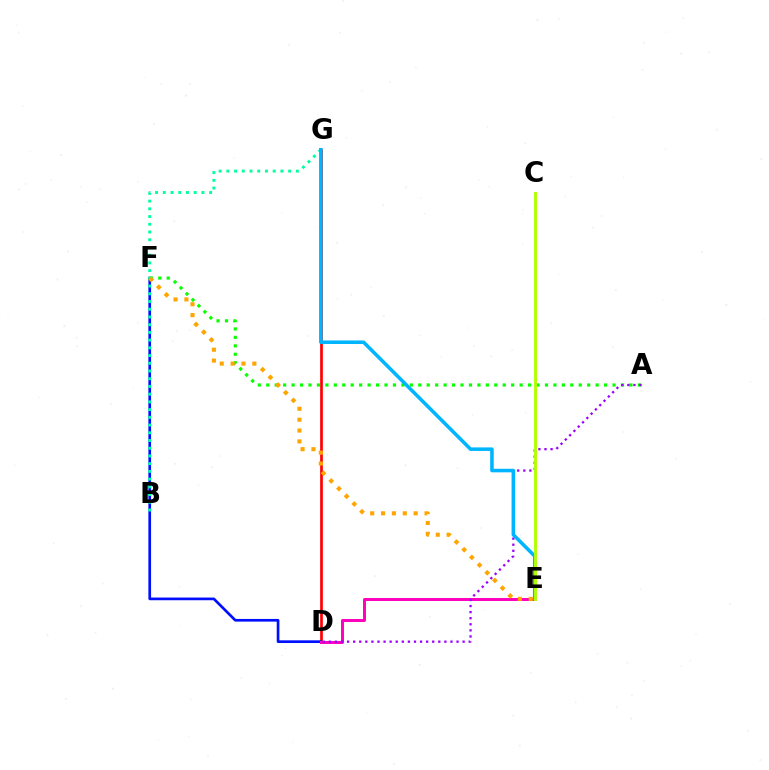{('D', 'G'): [{'color': '#ff0000', 'line_style': 'solid', 'thickness': 1.93}], ('D', 'F'): [{'color': '#0010ff', 'line_style': 'solid', 'thickness': 1.93}], ('D', 'E'): [{'color': '#ff00bd', 'line_style': 'solid', 'thickness': 2.13}], ('A', 'F'): [{'color': '#08ff00', 'line_style': 'dotted', 'thickness': 2.29}], ('B', 'G'): [{'color': '#00ff9d', 'line_style': 'dotted', 'thickness': 2.1}], ('A', 'D'): [{'color': '#9b00ff', 'line_style': 'dotted', 'thickness': 1.65}], ('E', 'G'): [{'color': '#00b5ff', 'line_style': 'solid', 'thickness': 2.55}], ('C', 'E'): [{'color': '#b3ff00', 'line_style': 'solid', 'thickness': 2.08}], ('E', 'F'): [{'color': '#ffa500', 'line_style': 'dotted', 'thickness': 2.95}]}